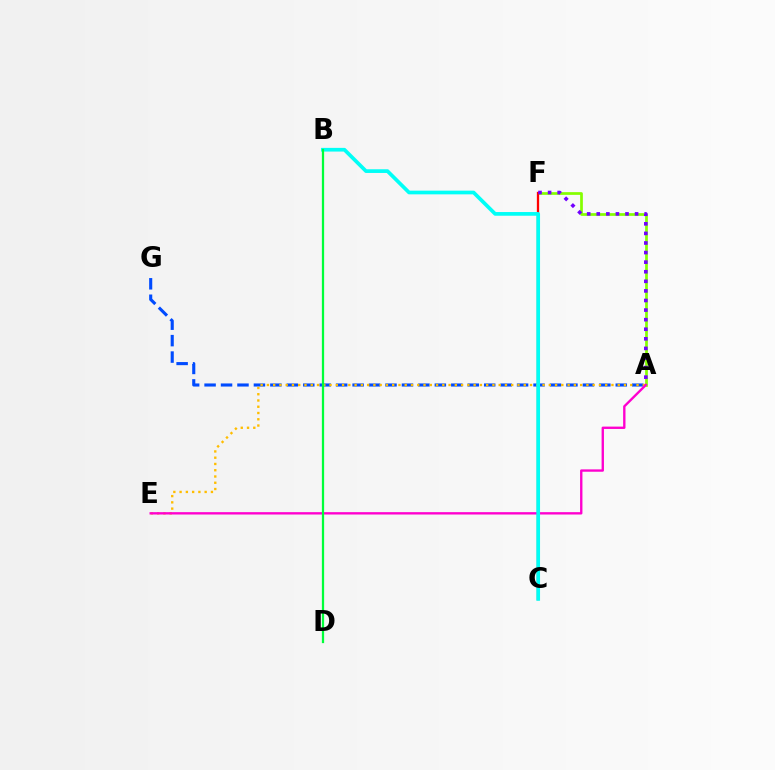{('A', 'G'): [{'color': '#004bff', 'line_style': 'dashed', 'thickness': 2.23}], ('A', 'F'): [{'color': '#84ff00', 'line_style': 'solid', 'thickness': 1.96}, {'color': '#7200ff', 'line_style': 'dotted', 'thickness': 2.6}], ('A', 'E'): [{'color': '#ffbd00', 'line_style': 'dotted', 'thickness': 1.7}, {'color': '#ff00cf', 'line_style': 'solid', 'thickness': 1.7}], ('C', 'F'): [{'color': '#ff0000', 'line_style': 'solid', 'thickness': 1.66}], ('B', 'C'): [{'color': '#00fff6', 'line_style': 'solid', 'thickness': 2.66}], ('B', 'D'): [{'color': '#00ff39', 'line_style': 'solid', 'thickness': 1.62}]}